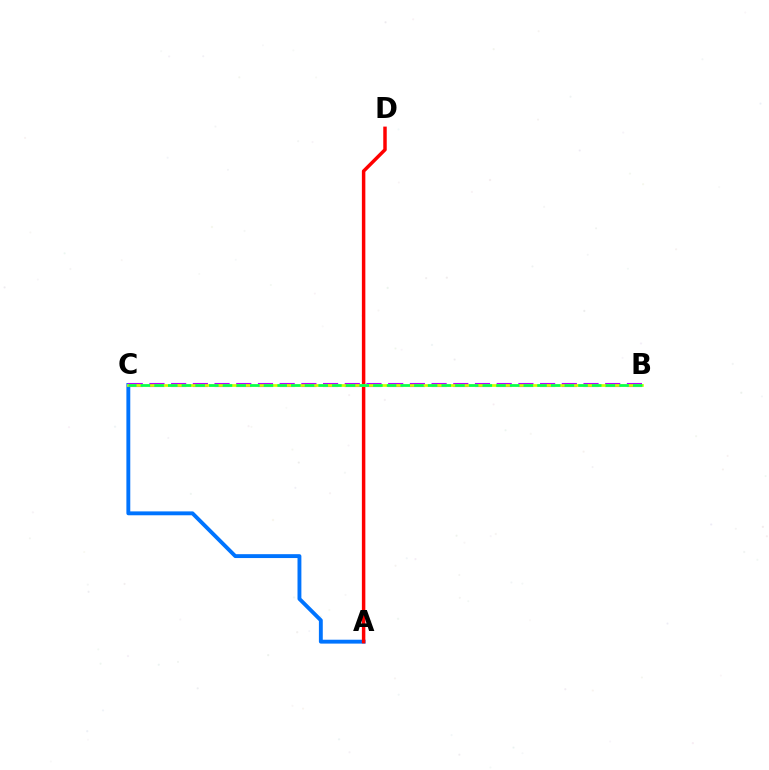{('A', 'C'): [{'color': '#0074ff', 'line_style': 'solid', 'thickness': 2.79}], ('B', 'C'): [{'color': '#b900ff', 'line_style': 'dashed', 'thickness': 2.95}, {'color': '#d1ff00', 'line_style': 'solid', 'thickness': 1.95}, {'color': '#00ff5c', 'line_style': 'dashed', 'thickness': 1.86}], ('A', 'D'): [{'color': '#ff0000', 'line_style': 'solid', 'thickness': 2.5}]}